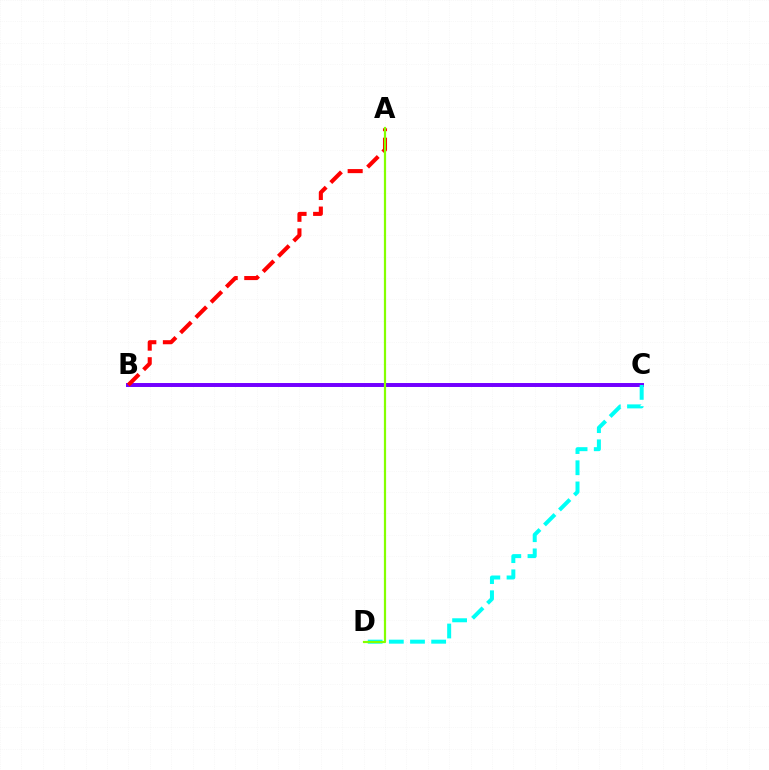{('B', 'C'): [{'color': '#7200ff', 'line_style': 'solid', 'thickness': 2.85}], ('C', 'D'): [{'color': '#00fff6', 'line_style': 'dashed', 'thickness': 2.88}], ('A', 'B'): [{'color': '#ff0000', 'line_style': 'dashed', 'thickness': 2.93}], ('A', 'D'): [{'color': '#84ff00', 'line_style': 'solid', 'thickness': 1.59}]}